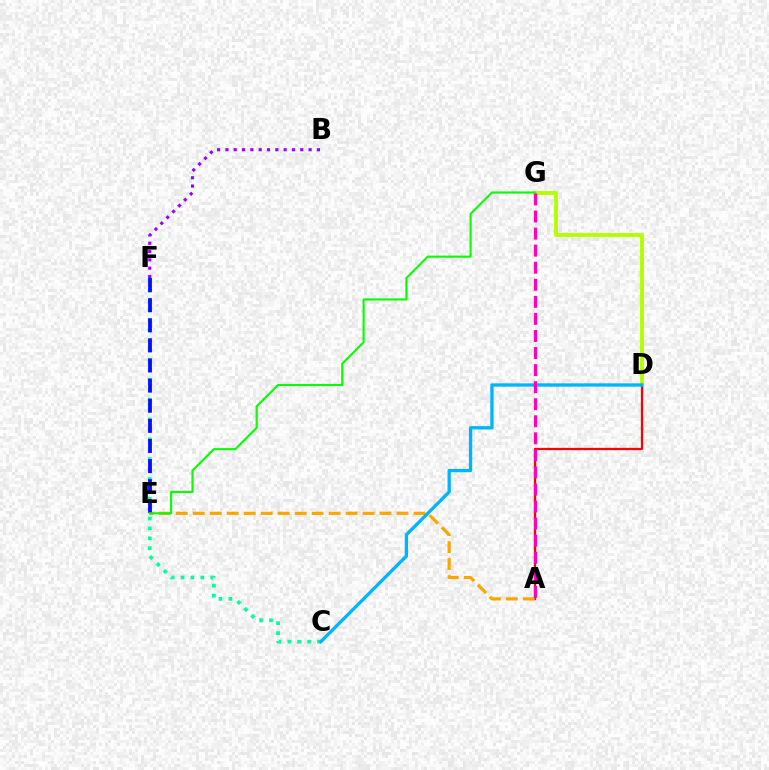{('C', 'F'): [{'color': '#00ff9d', 'line_style': 'dotted', 'thickness': 2.69}], ('D', 'G'): [{'color': '#b3ff00', 'line_style': 'solid', 'thickness': 2.79}], ('A', 'D'): [{'color': '#ff0000', 'line_style': 'solid', 'thickness': 1.63}], ('A', 'E'): [{'color': '#ffa500', 'line_style': 'dashed', 'thickness': 2.31}], ('B', 'F'): [{'color': '#9b00ff', 'line_style': 'dotted', 'thickness': 2.26}], ('E', 'F'): [{'color': '#0010ff', 'line_style': 'dashed', 'thickness': 2.73}], ('E', 'G'): [{'color': '#08ff00', 'line_style': 'solid', 'thickness': 1.53}], ('C', 'D'): [{'color': '#00b5ff', 'line_style': 'solid', 'thickness': 2.38}], ('A', 'G'): [{'color': '#ff00bd', 'line_style': 'dashed', 'thickness': 2.32}]}